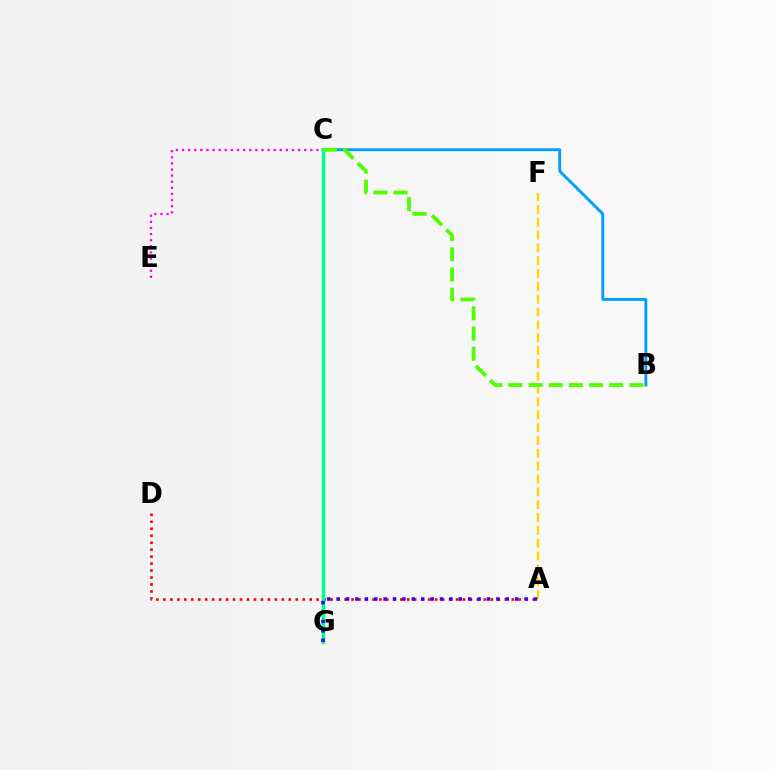{('C', 'E'): [{'color': '#ff00ed', 'line_style': 'dotted', 'thickness': 1.66}], ('A', 'F'): [{'color': '#ffd500', 'line_style': 'dashed', 'thickness': 1.74}], ('A', 'D'): [{'color': '#ff0000', 'line_style': 'dotted', 'thickness': 1.89}], ('B', 'C'): [{'color': '#009eff', 'line_style': 'solid', 'thickness': 2.07}, {'color': '#4fff00', 'line_style': 'dashed', 'thickness': 2.74}], ('C', 'G'): [{'color': '#00ff86', 'line_style': 'solid', 'thickness': 2.5}], ('A', 'G'): [{'color': '#3700ff', 'line_style': 'dotted', 'thickness': 2.55}]}